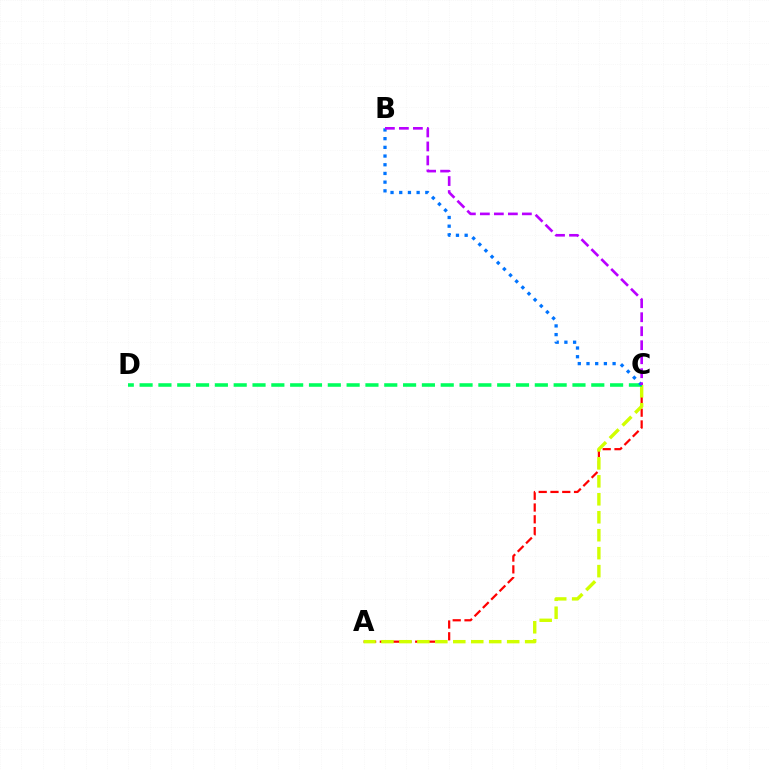{('A', 'C'): [{'color': '#ff0000', 'line_style': 'dashed', 'thickness': 1.6}, {'color': '#d1ff00', 'line_style': 'dashed', 'thickness': 2.44}], ('C', 'D'): [{'color': '#00ff5c', 'line_style': 'dashed', 'thickness': 2.56}], ('B', 'C'): [{'color': '#0074ff', 'line_style': 'dotted', 'thickness': 2.36}, {'color': '#b900ff', 'line_style': 'dashed', 'thickness': 1.9}]}